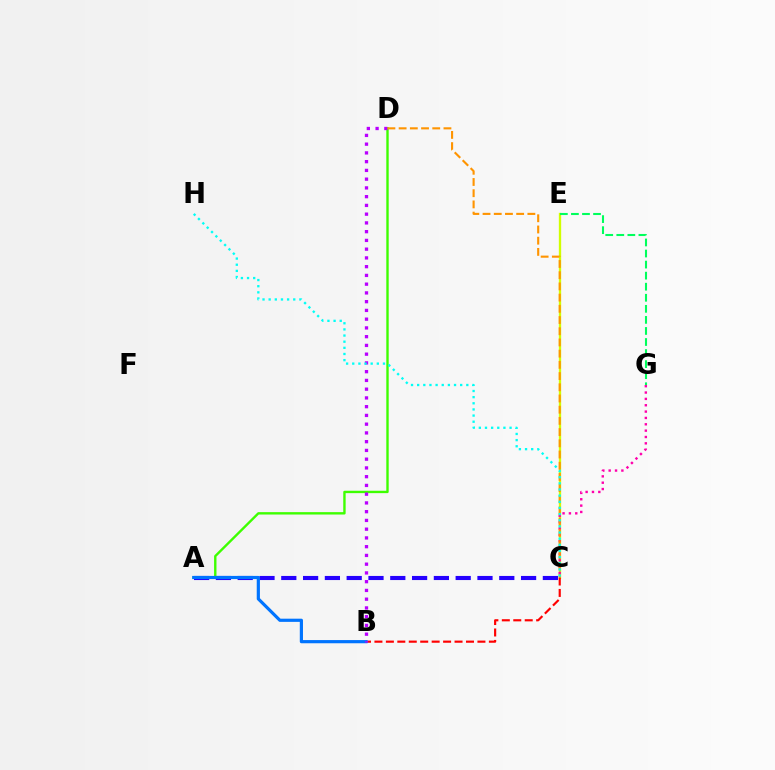{('A', 'C'): [{'color': '#2500ff', 'line_style': 'dashed', 'thickness': 2.96}], ('C', 'E'): [{'color': '#d1ff00', 'line_style': 'solid', 'thickness': 1.68}], ('C', 'G'): [{'color': '#ff00ac', 'line_style': 'dotted', 'thickness': 1.73}], ('E', 'G'): [{'color': '#00ff5c', 'line_style': 'dashed', 'thickness': 1.5}], ('B', 'C'): [{'color': '#ff0000', 'line_style': 'dashed', 'thickness': 1.55}], ('A', 'D'): [{'color': '#3dff00', 'line_style': 'solid', 'thickness': 1.72}], ('A', 'B'): [{'color': '#0074ff', 'line_style': 'solid', 'thickness': 2.29}], ('B', 'D'): [{'color': '#b900ff', 'line_style': 'dotted', 'thickness': 2.38}], ('C', 'D'): [{'color': '#ff9400', 'line_style': 'dashed', 'thickness': 1.52}], ('C', 'H'): [{'color': '#00fff6', 'line_style': 'dotted', 'thickness': 1.67}]}